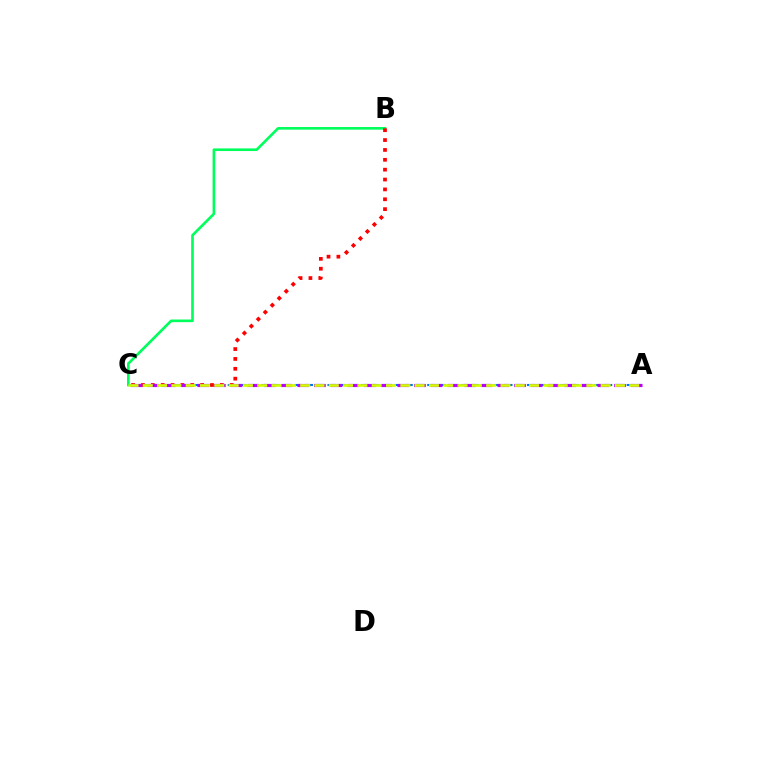{('A', 'C'): [{'color': '#0074ff', 'line_style': 'dashed', 'thickness': 1.51}, {'color': '#b900ff', 'line_style': 'dashed', 'thickness': 2.26}, {'color': '#d1ff00', 'line_style': 'dashed', 'thickness': 1.94}], ('B', 'C'): [{'color': '#00ff5c', 'line_style': 'solid', 'thickness': 1.9}, {'color': '#ff0000', 'line_style': 'dotted', 'thickness': 2.68}]}